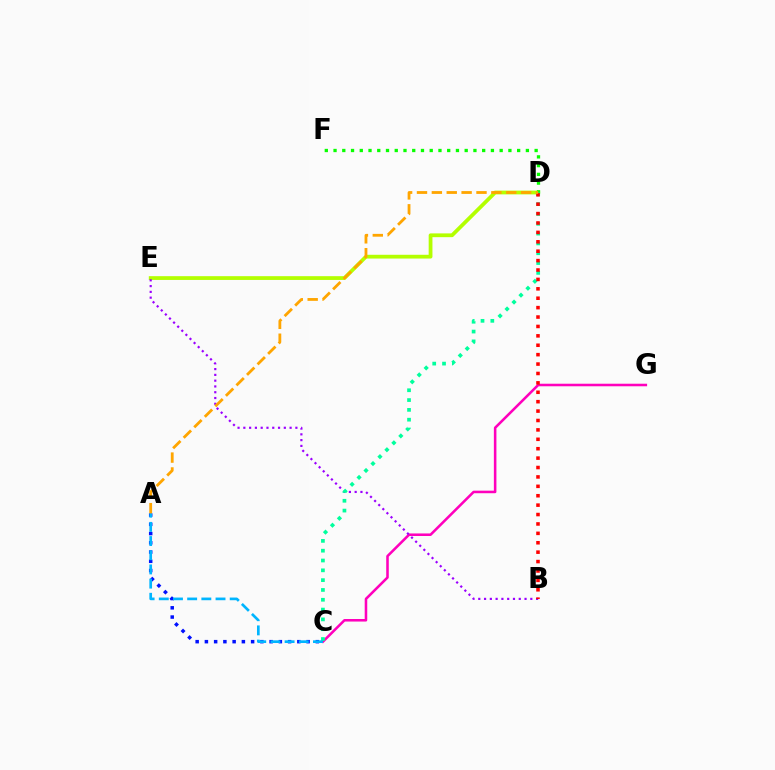{('C', 'G'): [{'color': '#ff00bd', 'line_style': 'solid', 'thickness': 1.84}], ('A', 'C'): [{'color': '#0010ff', 'line_style': 'dotted', 'thickness': 2.51}, {'color': '#00b5ff', 'line_style': 'dashed', 'thickness': 1.93}], ('D', 'E'): [{'color': '#b3ff00', 'line_style': 'solid', 'thickness': 2.71}], ('B', 'E'): [{'color': '#9b00ff', 'line_style': 'dotted', 'thickness': 1.57}], ('D', 'F'): [{'color': '#08ff00', 'line_style': 'dotted', 'thickness': 2.38}], ('C', 'D'): [{'color': '#00ff9d', 'line_style': 'dotted', 'thickness': 2.67}], ('B', 'D'): [{'color': '#ff0000', 'line_style': 'dotted', 'thickness': 2.56}], ('A', 'D'): [{'color': '#ffa500', 'line_style': 'dashed', 'thickness': 2.02}]}